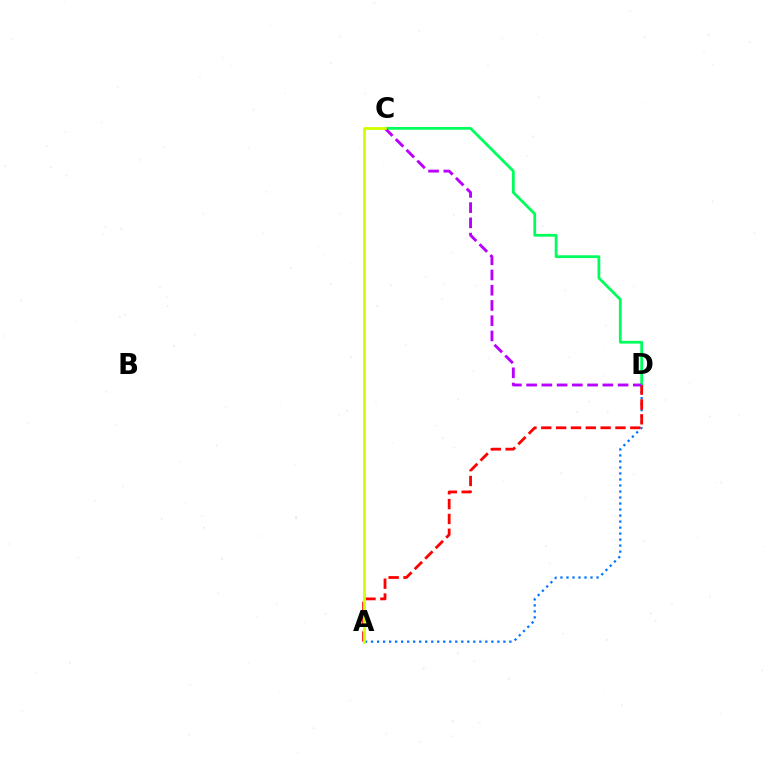{('C', 'D'): [{'color': '#00ff5c', 'line_style': 'solid', 'thickness': 2.0}, {'color': '#b900ff', 'line_style': 'dashed', 'thickness': 2.07}], ('A', 'D'): [{'color': '#0074ff', 'line_style': 'dotted', 'thickness': 1.63}, {'color': '#ff0000', 'line_style': 'dashed', 'thickness': 2.02}], ('A', 'C'): [{'color': '#d1ff00', 'line_style': 'solid', 'thickness': 2.02}]}